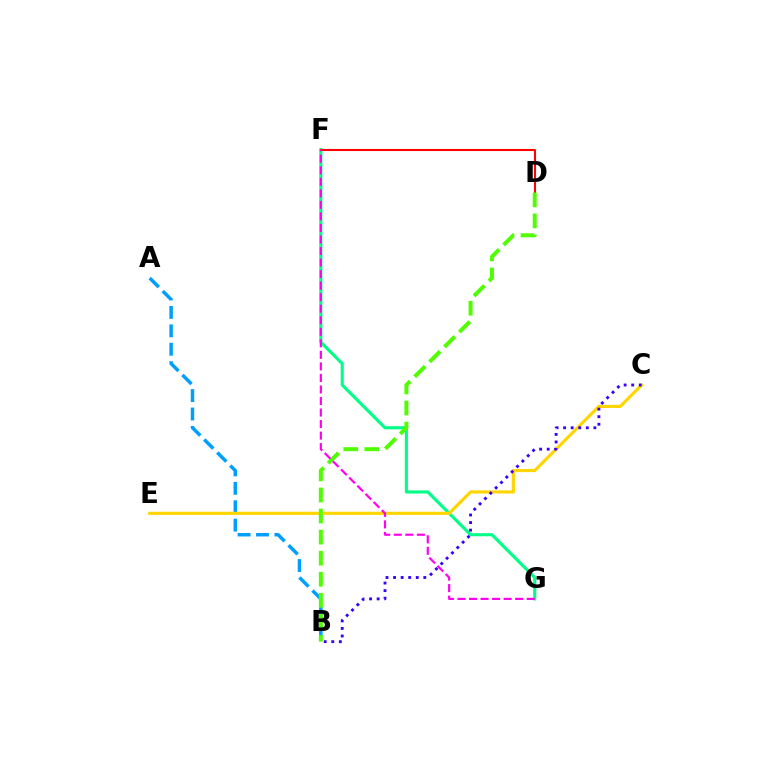{('F', 'G'): [{'color': '#00ff86', 'line_style': 'solid', 'thickness': 2.24}, {'color': '#ff00ed', 'line_style': 'dashed', 'thickness': 1.57}], ('A', 'B'): [{'color': '#009eff', 'line_style': 'dashed', 'thickness': 2.5}], ('D', 'F'): [{'color': '#ff0000', 'line_style': 'solid', 'thickness': 1.51}], ('C', 'E'): [{'color': '#ffd500', 'line_style': 'solid', 'thickness': 2.26}], ('B', 'D'): [{'color': '#4fff00', 'line_style': 'dashed', 'thickness': 2.86}], ('B', 'C'): [{'color': '#3700ff', 'line_style': 'dotted', 'thickness': 2.05}]}